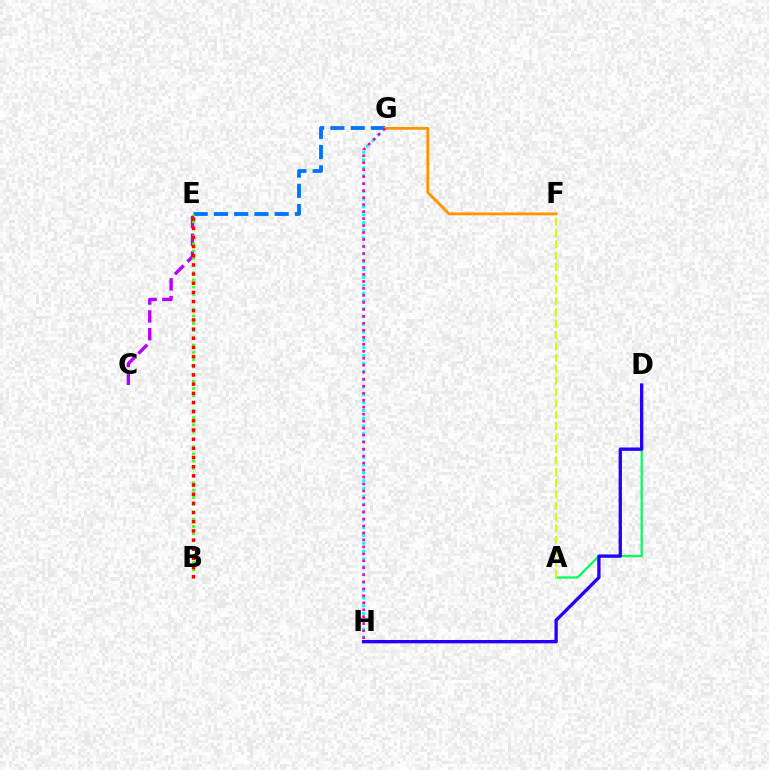{('A', 'D'): [{'color': '#00ff5c', 'line_style': 'solid', 'thickness': 1.62}], ('G', 'H'): [{'color': '#00fff6', 'line_style': 'dotted', 'thickness': 2.13}, {'color': '#ff00ac', 'line_style': 'dotted', 'thickness': 1.9}], ('D', 'H'): [{'color': '#2500ff', 'line_style': 'solid', 'thickness': 2.39}], ('E', 'G'): [{'color': '#0074ff', 'line_style': 'dashed', 'thickness': 2.75}], ('C', 'E'): [{'color': '#b900ff', 'line_style': 'dashed', 'thickness': 2.42}], ('F', 'G'): [{'color': '#ff9400', 'line_style': 'solid', 'thickness': 2.04}], ('B', 'E'): [{'color': '#3dff00', 'line_style': 'dotted', 'thickness': 1.97}, {'color': '#ff0000', 'line_style': 'dotted', 'thickness': 2.49}], ('A', 'F'): [{'color': '#d1ff00', 'line_style': 'dashed', 'thickness': 1.54}]}